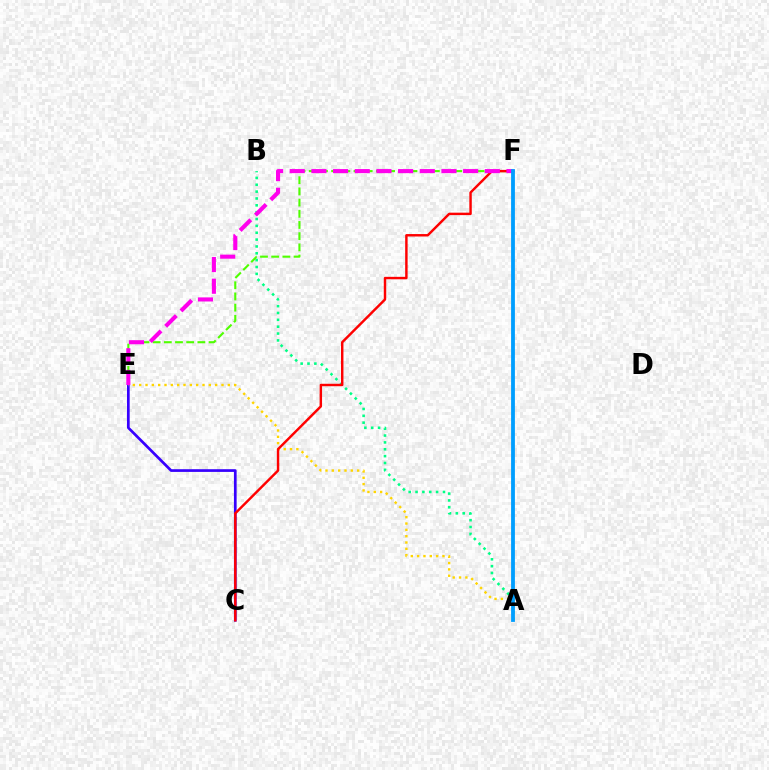{('A', 'B'): [{'color': '#00ff86', 'line_style': 'dotted', 'thickness': 1.86}], ('C', 'E'): [{'color': '#3700ff', 'line_style': 'solid', 'thickness': 1.95}], ('E', 'F'): [{'color': '#4fff00', 'line_style': 'dashed', 'thickness': 1.52}, {'color': '#ff00ed', 'line_style': 'dashed', 'thickness': 2.94}], ('A', 'E'): [{'color': '#ffd500', 'line_style': 'dotted', 'thickness': 1.72}], ('C', 'F'): [{'color': '#ff0000', 'line_style': 'solid', 'thickness': 1.76}], ('A', 'F'): [{'color': '#009eff', 'line_style': 'solid', 'thickness': 2.74}]}